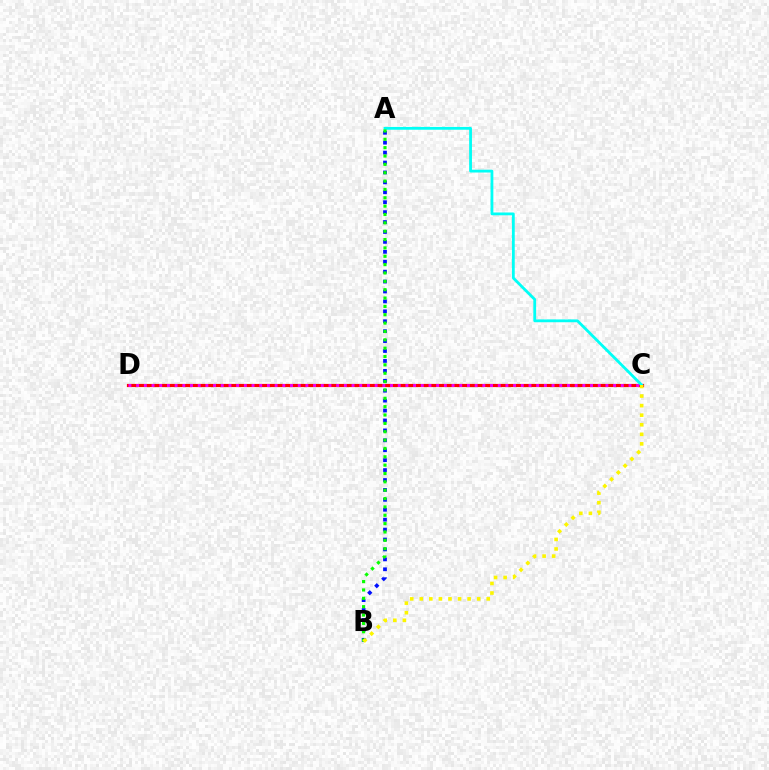{('C', 'D'): [{'color': '#ff0000', 'line_style': 'solid', 'thickness': 2.3}, {'color': '#ee00ff', 'line_style': 'dotted', 'thickness': 2.09}], ('A', 'C'): [{'color': '#00fff6', 'line_style': 'solid', 'thickness': 2.02}], ('A', 'B'): [{'color': '#0010ff', 'line_style': 'dotted', 'thickness': 2.7}, {'color': '#08ff00', 'line_style': 'dotted', 'thickness': 2.27}], ('B', 'C'): [{'color': '#fcf500', 'line_style': 'dotted', 'thickness': 2.6}]}